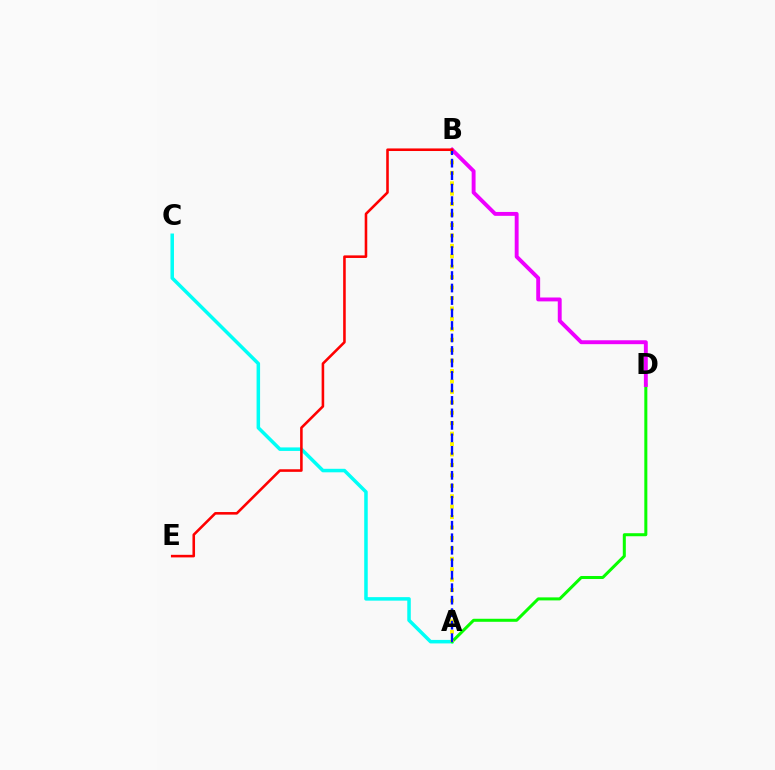{('A', 'C'): [{'color': '#00fff6', 'line_style': 'solid', 'thickness': 2.53}], ('A', 'D'): [{'color': '#08ff00', 'line_style': 'solid', 'thickness': 2.18}], ('A', 'B'): [{'color': '#fcf500', 'line_style': 'dotted', 'thickness': 2.83}, {'color': '#0010ff', 'line_style': 'dashed', 'thickness': 1.7}], ('B', 'D'): [{'color': '#ee00ff', 'line_style': 'solid', 'thickness': 2.8}], ('B', 'E'): [{'color': '#ff0000', 'line_style': 'solid', 'thickness': 1.86}]}